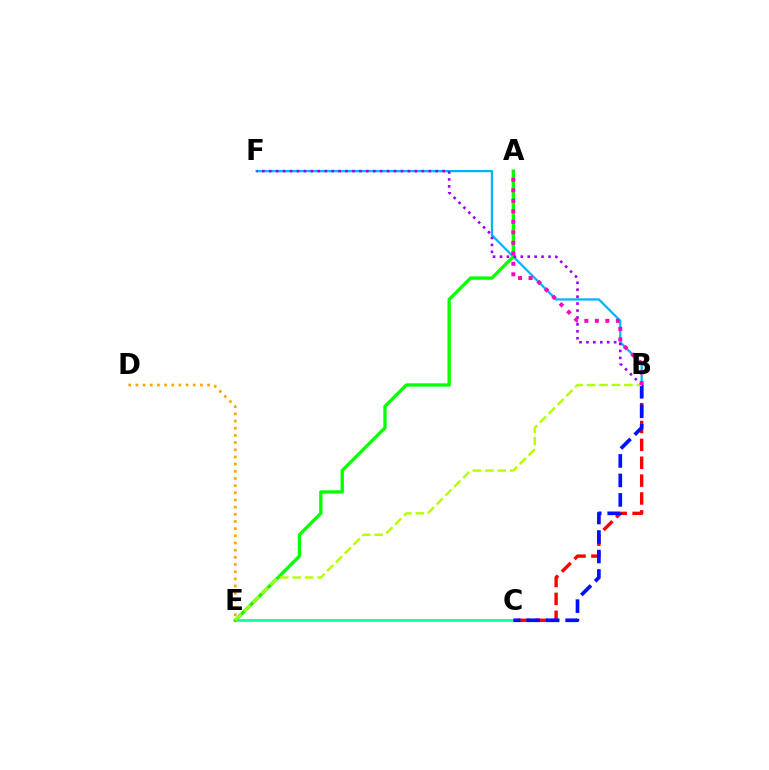{('B', 'C'): [{'color': '#ff0000', 'line_style': 'dashed', 'thickness': 2.43}, {'color': '#0010ff', 'line_style': 'dashed', 'thickness': 2.65}], ('B', 'F'): [{'color': '#00b5ff', 'line_style': 'solid', 'thickness': 1.63}, {'color': '#9b00ff', 'line_style': 'dotted', 'thickness': 1.88}], ('D', 'E'): [{'color': '#ffa500', 'line_style': 'dotted', 'thickness': 1.95}], ('C', 'E'): [{'color': '#00ff9d', 'line_style': 'solid', 'thickness': 1.87}], ('A', 'E'): [{'color': '#08ff00', 'line_style': 'solid', 'thickness': 2.4}], ('B', 'E'): [{'color': '#b3ff00', 'line_style': 'dashed', 'thickness': 1.69}], ('A', 'B'): [{'color': '#ff00bd', 'line_style': 'dotted', 'thickness': 2.85}]}